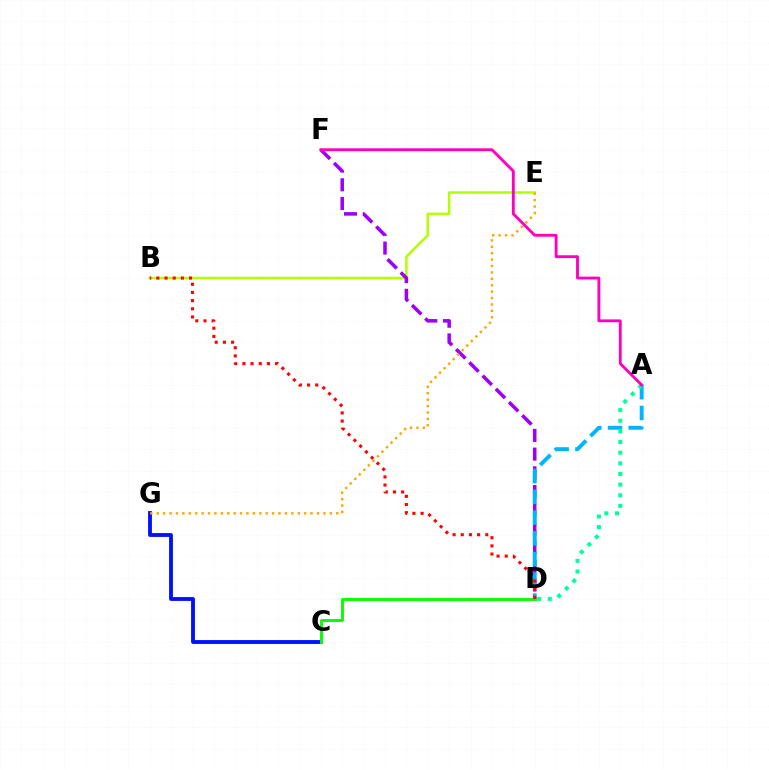{('C', 'G'): [{'color': '#0010ff', 'line_style': 'solid', 'thickness': 2.77}], ('B', 'E'): [{'color': '#b3ff00', 'line_style': 'solid', 'thickness': 1.82}], ('D', 'F'): [{'color': '#9b00ff', 'line_style': 'dashed', 'thickness': 2.54}], ('A', 'D'): [{'color': '#00b5ff', 'line_style': 'dashed', 'thickness': 2.82}, {'color': '#00ff9d', 'line_style': 'dotted', 'thickness': 2.89}], ('C', 'D'): [{'color': '#08ff00', 'line_style': 'solid', 'thickness': 2.1}], ('E', 'G'): [{'color': '#ffa500', 'line_style': 'dotted', 'thickness': 1.74}], ('A', 'F'): [{'color': '#ff00bd', 'line_style': 'solid', 'thickness': 2.05}], ('B', 'D'): [{'color': '#ff0000', 'line_style': 'dotted', 'thickness': 2.22}]}